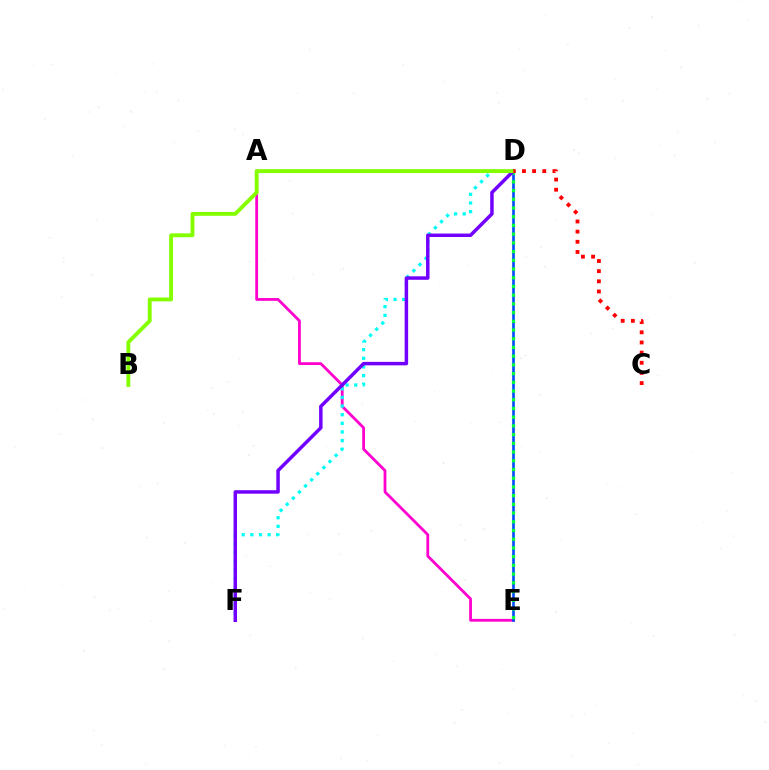{('A', 'E'): [{'color': '#ff00cf', 'line_style': 'solid', 'thickness': 2.01}], ('D', 'E'): [{'color': '#004bff', 'line_style': 'solid', 'thickness': 1.89}, {'color': '#00ff39', 'line_style': 'dotted', 'thickness': 2.37}], ('D', 'F'): [{'color': '#00fff6', 'line_style': 'dotted', 'thickness': 2.35}, {'color': '#7200ff', 'line_style': 'solid', 'thickness': 2.5}], ('A', 'D'): [{'color': '#ffbd00', 'line_style': 'dashed', 'thickness': 1.72}], ('B', 'D'): [{'color': '#84ff00', 'line_style': 'solid', 'thickness': 2.77}], ('C', 'D'): [{'color': '#ff0000', 'line_style': 'dotted', 'thickness': 2.76}]}